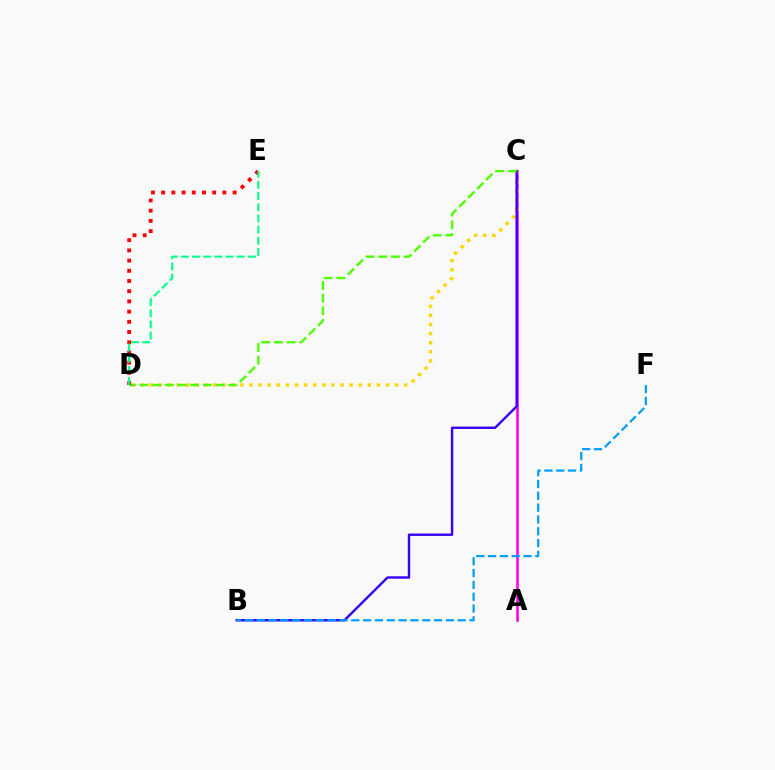{('A', 'C'): [{'color': '#ff00ed', 'line_style': 'solid', 'thickness': 1.86}], ('C', 'D'): [{'color': '#ffd500', 'line_style': 'dotted', 'thickness': 2.47}, {'color': '#4fff00', 'line_style': 'dashed', 'thickness': 1.72}], ('B', 'C'): [{'color': '#3700ff', 'line_style': 'solid', 'thickness': 1.73}], ('B', 'F'): [{'color': '#009eff', 'line_style': 'dashed', 'thickness': 1.61}], ('D', 'E'): [{'color': '#ff0000', 'line_style': 'dotted', 'thickness': 2.77}, {'color': '#00ff86', 'line_style': 'dashed', 'thickness': 1.52}]}